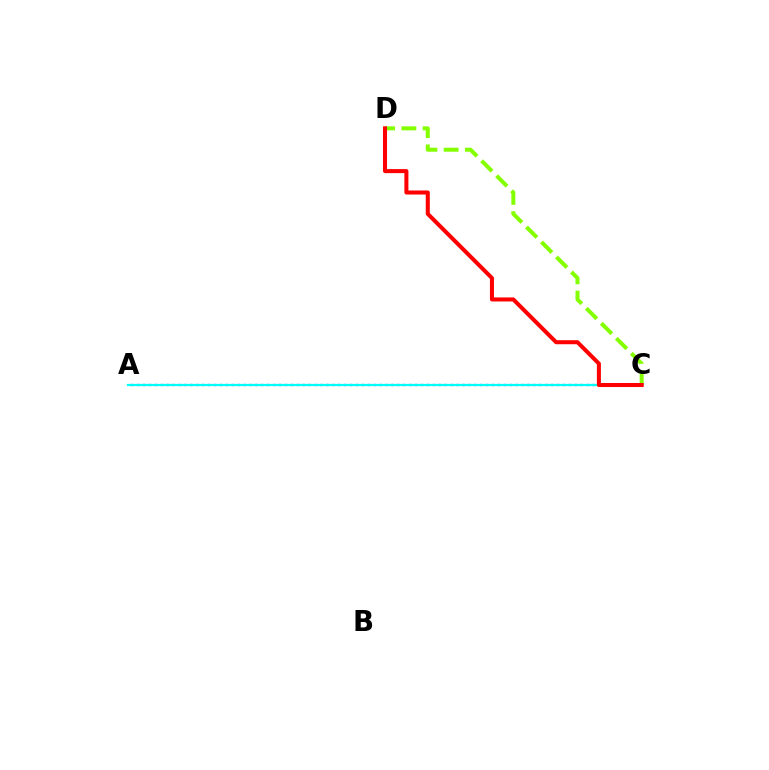{('A', 'C'): [{'color': '#7200ff', 'line_style': 'dotted', 'thickness': 1.61}, {'color': '#00fff6', 'line_style': 'solid', 'thickness': 1.62}], ('C', 'D'): [{'color': '#84ff00', 'line_style': 'dashed', 'thickness': 2.88}, {'color': '#ff0000', 'line_style': 'solid', 'thickness': 2.91}]}